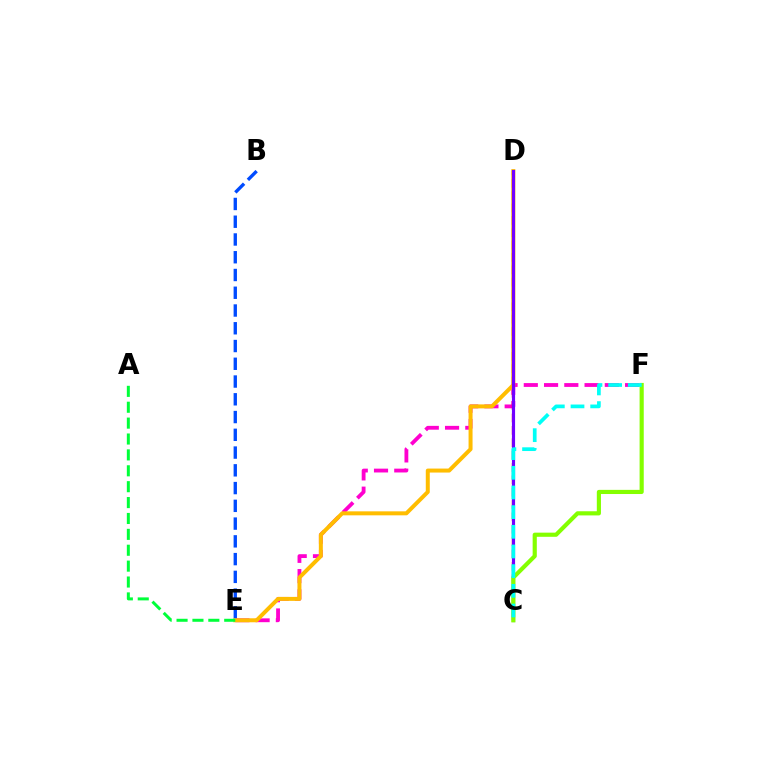{('E', 'F'): [{'color': '#ff00cf', 'line_style': 'dashed', 'thickness': 2.75}], ('C', 'D'): [{'color': '#ff0000', 'line_style': 'dashed', 'thickness': 1.68}, {'color': '#7200ff', 'line_style': 'solid', 'thickness': 2.27}], ('B', 'E'): [{'color': '#004bff', 'line_style': 'dashed', 'thickness': 2.41}], ('D', 'E'): [{'color': '#ffbd00', 'line_style': 'solid', 'thickness': 2.87}], ('A', 'E'): [{'color': '#00ff39', 'line_style': 'dashed', 'thickness': 2.16}], ('C', 'F'): [{'color': '#84ff00', 'line_style': 'solid', 'thickness': 2.99}, {'color': '#00fff6', 'line_style': 'dashed', 'thickness': 2.67}]}